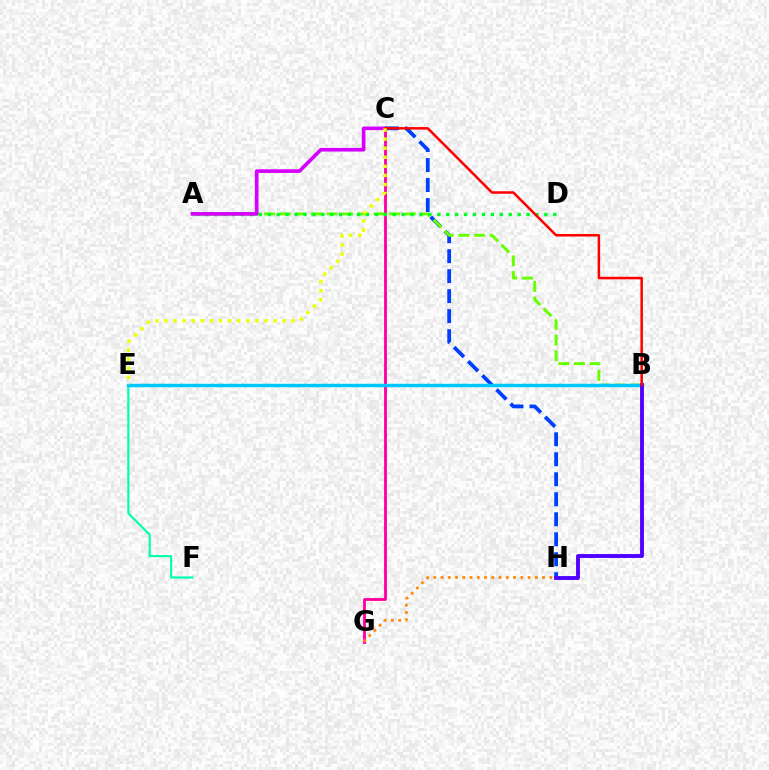{('C', 'H'): [{'color': '#003fff', 'line_style': 'dashed', 'thickness': 2.72}], ('C', 'G'): [{'color': '#ff00a0', 'line_style': 'solid', 'thickness': 2.04}], ('A', 'B'): [{'color': '#66ff00', 'line_style': 'dashed', 'thickness': 2.12}], ('E', 'F'): [{'color': '#00ffaf', 'line_style': 'solid', 'thickness': 1.55}], ('A', 'D'): [{'color': '#00ff27', 'line_style': 'dotted', 'thickness': 2.42}], ('A', 'C'): [{'color': '#d600ff', 'line_style': 'solid', 'thickness': 2.63}], ('G', 'H'): [{'color': '#ff8800', 'line_style': 'dotted', 'thickness': 1.97}], ('B', 'E'): [{'color': '#00c7ff', 'line_style': 'solid', 'thickness': 2.48}], ('B', 'H'): [{'color': '#4f00ff', 'line_style': 'solid', 'thickness': 2.79}], ('B', 'C'): [{'color': '#ff0000', 'line_style': 'solid', 'thickness': 1.8}], ('C', 'E'): [{'color': '#eeff00', 'line_style': 'dotted', 'thickness': 2.47}]}